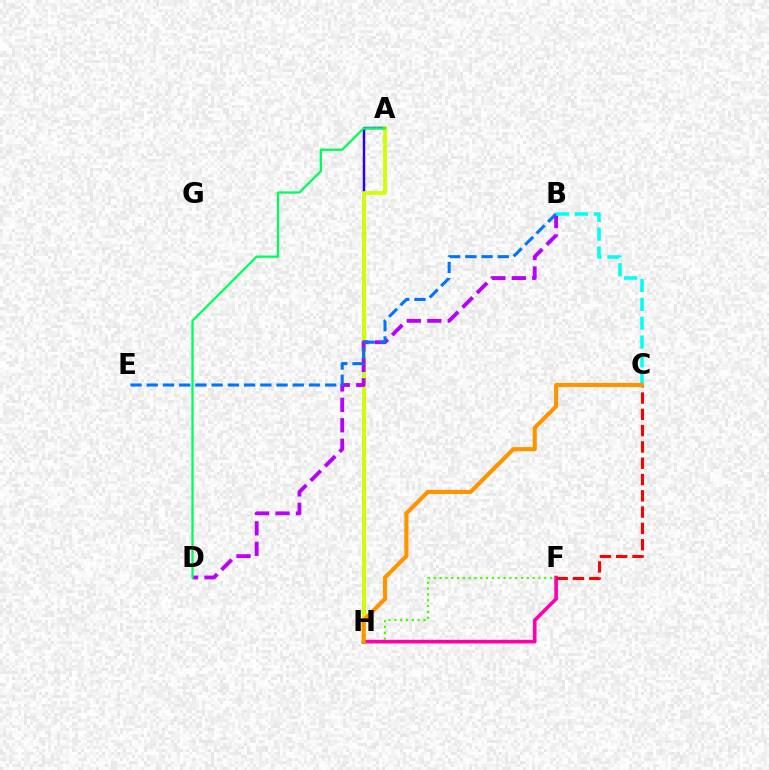{('A', 'H'): [{'color': '#2500ff', 'line_style': 'solid', 'thickness': 1.78}, {'color': '#d1ff00', 'line_style': 'solid', 'thickness': 2.74}], ('B', 'D'): [{'color': '#b900ff', 'line_style': 'dashed', 'thickness': 2.78}], ('B', 'E'): [{'color': '#0074ff', 'line_style': 'dashed', 'thickness': 2.2}], ('B', 'C'): [{'color': '#00fff6', 'line_style': 'dashed', 'thickness': 2.56}], ('F', 'H'): [{'color': '#3dff00', 'line_style': 'dotted', 'thickness': 1.58}, {'color': '#ff00ac', 'line_style': 'solid', 'thickness': 2.62}], ('C', 'F'): [{'color': '#ff0000', 'line_style': 'dashed', 'thickness': 2.21}], ('A', 'D'): [{'color': '#00ff5c', 'line_style': 'solid', 'thickness': 1.65}], ('C', 'H'): [{'color': '#ff9400', 'line_style': 'solid', 'thickness': 2.97}]}